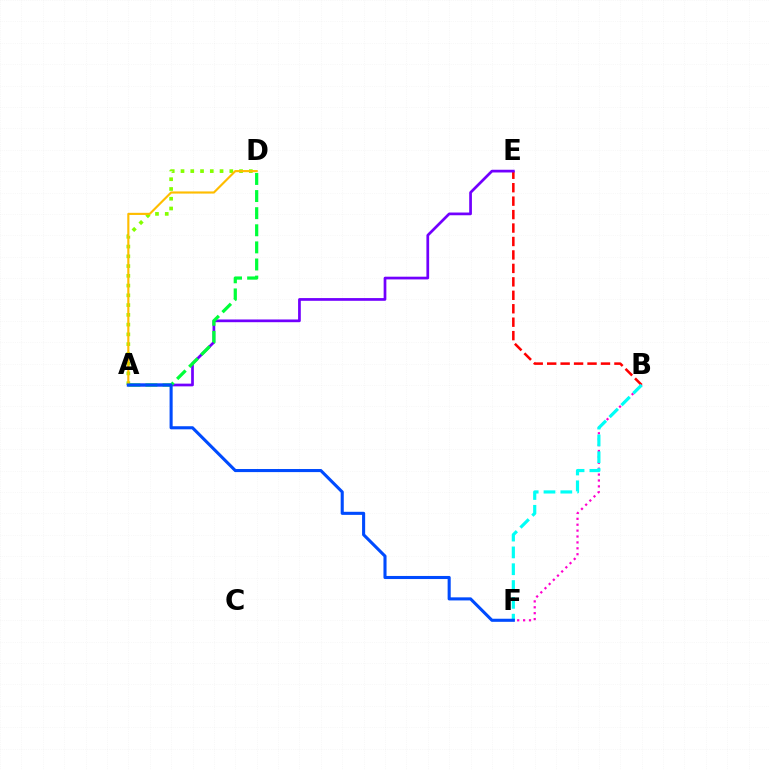{('B', 'E'): [{'color': '#ff0000', 'line_style': 'dashed', 'thickness': 1.83}], ('A', 'D'): [{'color': '#84ff00', 'line_style': 'dotted', 'thickness': 2.65}, {'color': '#00ff39', 'line_style': 'dashed', 'thickness': 2.32}, {'color': '#ffbd00', 'line_style': 'solid', 'thickness': 1.54}], ('B', 'F'): [{'color': '#ff00cf', 'line_style': 'dotted', 'thickness': 1.6}, {'color': '#00fff6', 'line_style': 'dashed', 'thickness': 2.28}], ('A', 'E'): [{'color': '#7200ff', 'line_style': 'solid', 'thickness': 1.96}], ('A', 'F'): [{'color': '#004bff', 'line_style': 'solid', 'thickness': 2.22}]}